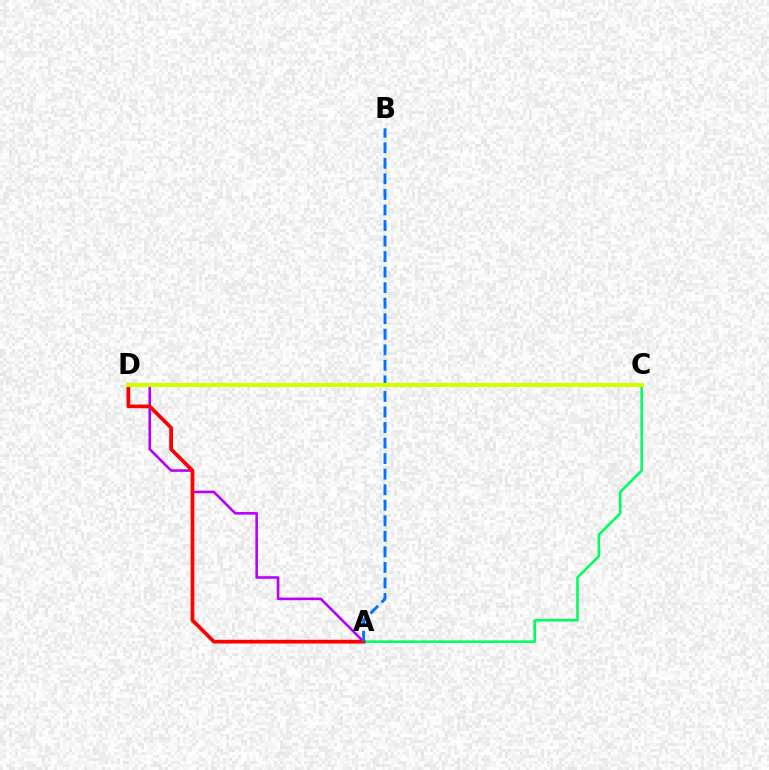{('A', 'C'): [{'color': '#00ff5c', 'line_style': 'solid', 'thickness': 1.85}], ('A', 'D'): [{'color': '#b900ff', 'line_style': 'solid', 'thickness': 1.88}, {'color': '#ff0000', 'line_style': 'solid', 'thickness': 2.68}], ('A', 'B'): [{'color': '#0074ff', 'line_style': 'dashed', 'thickness': 2.11}], ('C', 'D'): [{'color': '#d1ff00', 'line_style': 'solid', 'thickness': 2.93}]}